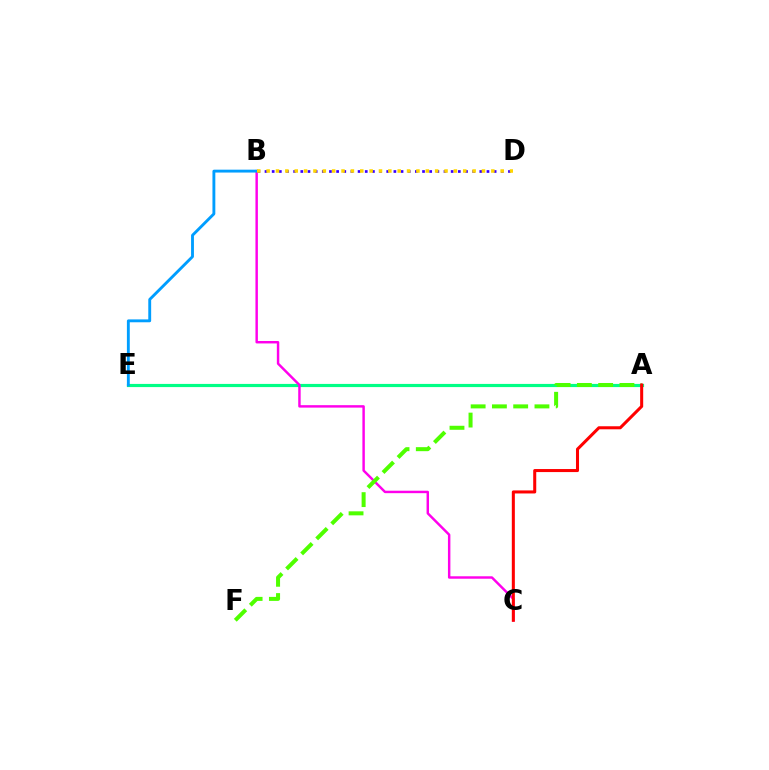{('A', 'E'): [{'color': '#00ff86', 'line_style': 'solid', 'thickness': 2.28}], ('B', 'C'): [{'color': '#ff00ed', 'line_style': 'solid', 'thickness': 1.76}], ('B', 'E'): [{'color': '#009eff', 'line_style': 'solid', 'thickness': 2.07}], ('A', 'F'): [{'color': '#4fff00', 'line_style': 'dashed', 'thickness': 2.89}], ('A', 'C'): [{'color': '#ff0000', 'line_style': 'solid', 'thickness': 2.19}], ('B', 'D'): [{'color': '#3700ff', 'line_style': 'dotted', 'thickness': 1.95}, {'color': '#ffd500', 'line_style': 'dotted', 'thickness': 2.54}]}